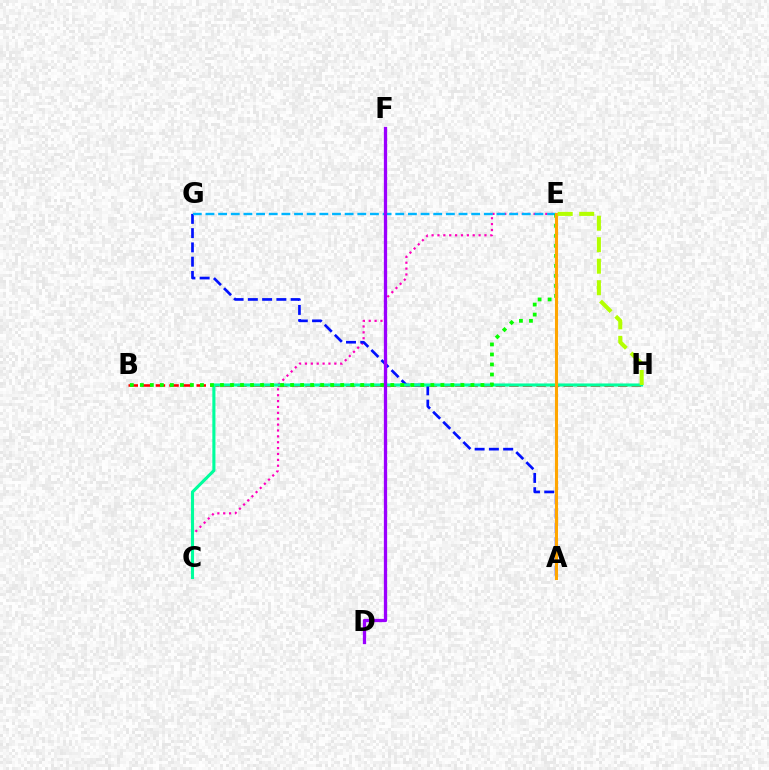{('B', 'H'): [{'color': '#ff0000', 'line_style': 'dashed', 'thickness': 1.85}], ('C', 'E'): [{'color': '#ff00bd', 'line_style': 'dotted', 'thickness': 1.6}], ('A', 'G'): [{'color': '#0010ff', 'line_style': 'dashed', 'thickness': 1.94}], ('E', 'G'): [{'color': '#00b5ff', 'line_style': 'dashed', 'thickness': 1.72}], ('C', 'H'): [{'color': '#00ff9d', 'line_style': 'solid', 'thickness': 2.23}], ('B', 'E'): [{'color': '#08ff00', 'line_style': 'dotted', 'thickness': 2.72}], ('A', 'E'): [{'color': '#ffa500', 'line_style': 'solid', 'thickness': 2.22}], ('E', 'H'): [{'color': '#b3ff00', 'line_style': 'dashed', 'thickness': 2.92}], ('D', 'F'): [{'color': '#9b00ff', 'line_style': 'solid', 'thickness': 2.36}]}